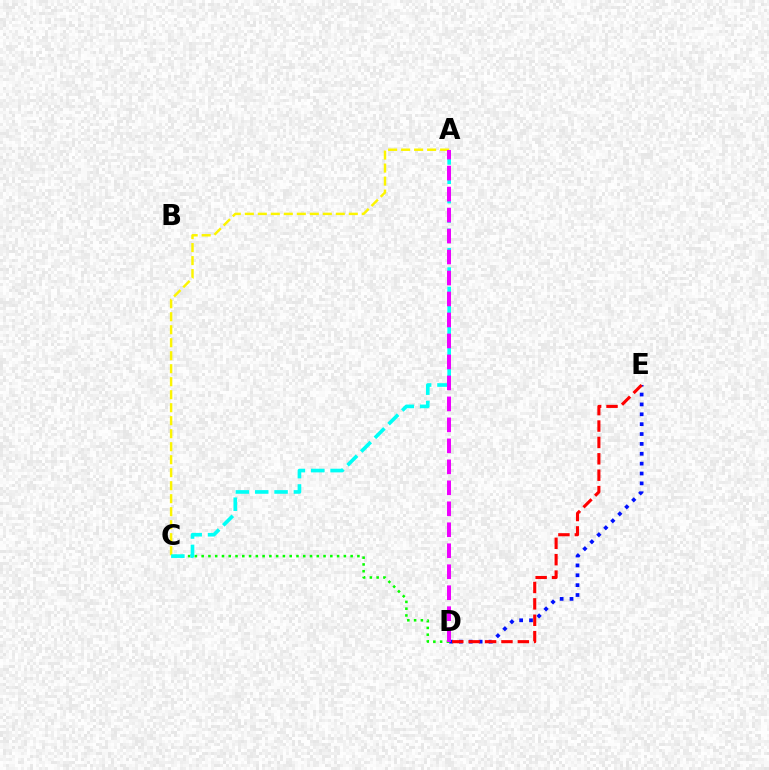{('D', 'E'): [{'color': '#0010ff', 'line_style': 'dotted', 'thickness': 2.68}, {'color': '#ff0000', 'line_style': 'dashed', 'thickness': 2.23}], ('A', 'C'): [{'color': '#fcf500', 'line_style': 'dashed', 'thickness': 1.77}, {'color': '#00fff6', 'line_style': 'dashed', 'thickness': 2.63}], ('C', 'D'): [{'color': '#08ff00', 'line_style': 'dotted', 'thickness': 1.84}], ('A', 'D'): [{'color': '#ee00ff', 'line_style': 'dashed', 'thickness': 2.85}]}